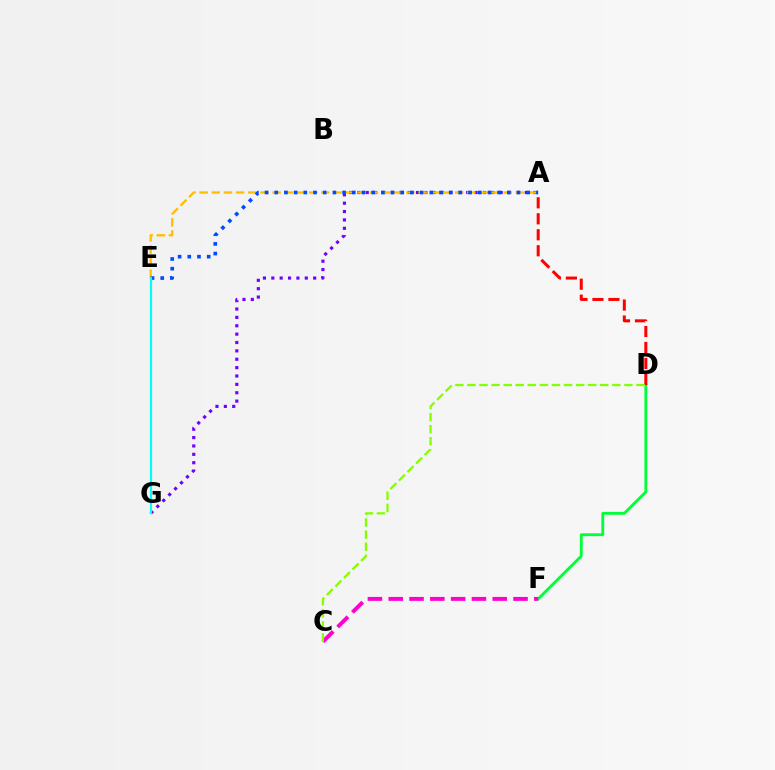{('A', 'G'): [{'color': '#7200ff', 'line_style': 'dotted', 'thickness': 2.27}], ('D', 'F'): [{'color': '#00ff39', 'line_style': 'solid', 'thickness': 2.05}], ('C', 'F'): [{'color': '#ff00cf', 'line_style': 'dashed', 'thickness': 2.83}], ('A', 'D'): [{'color': '#ff0000', 'line_style': 'dashed', 'thickness': 2.17}], ('A', 'E'): [{'color': '#ffbd00', 'line_style': 'dashed', 'thickness': 1.65}, {'color': '#004bff', 'line_style': 'dotted', 'thickness': 2.63}], ('C', 'D'): [{'color': '#84ff00', 'line_style': 'dashed', 'thickness': 1.64}], ('E', 'G'): [{'color': '#00fff6', 'line_style': 'solid', 'thickness': 1.55}]}